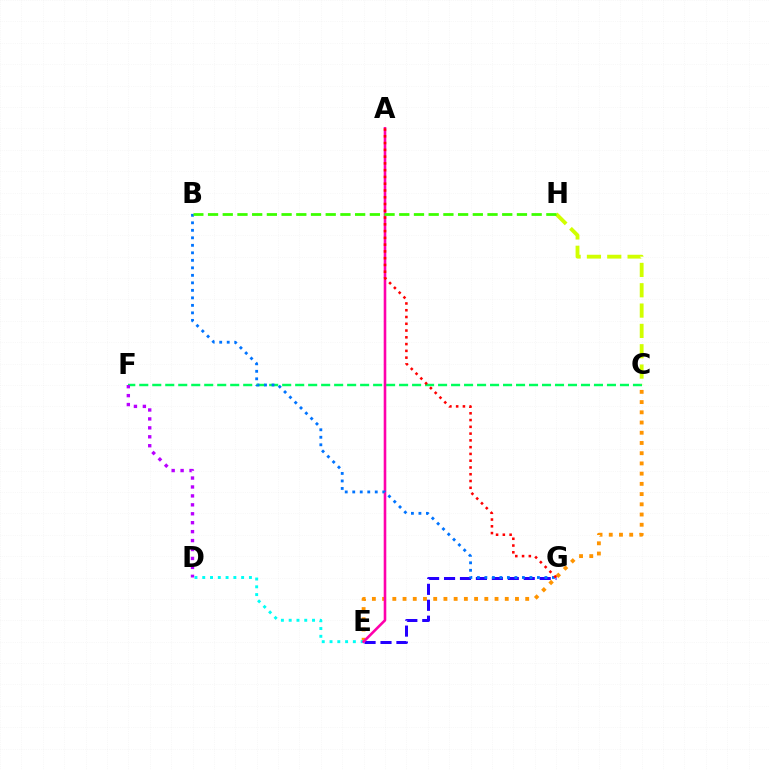{('C', 'E'): [{'color': '#ff9400', 'line_style': 'dotted', 'thickness': 2.78}], ('E', 'G'): [{'color': '#2500ff', 'line_style': 'dashed', 'thickness': 2.17}], ('C', 'F'): [{'color': '#00ff5c', 'line_style': 'dashed', 'thickness': 1.76}], ('D', 'F'): [{'color': '#b900ff', 'line_style': 'dotted', 'thickness': 2.43}], ('D', 'E'): [{'color': '#00fff6', 'line_style': 'dotted', 'thickness': 2.11}], ('A', 'E'): [{'color': '#ff00ac', 'line_style': 'solid', 'thickness': 1.88}], ('B', 'G'): [{'color': '#0074ff', 'line_style': 'dotted', 'thickness': 2.04}], ('A', 'G'): [{'color': '#ff0000', 'line_style': 'dotted', 'thickness': 1.84}], ('C', 'H'): [{'color': '#d1ff00', 'line_style': 'dashed', 'thickness': 2.76}], ('B', 'H'): [{'color': '#3dff00', 'line_style': 'dashed', 'thickness': 2.0}]}